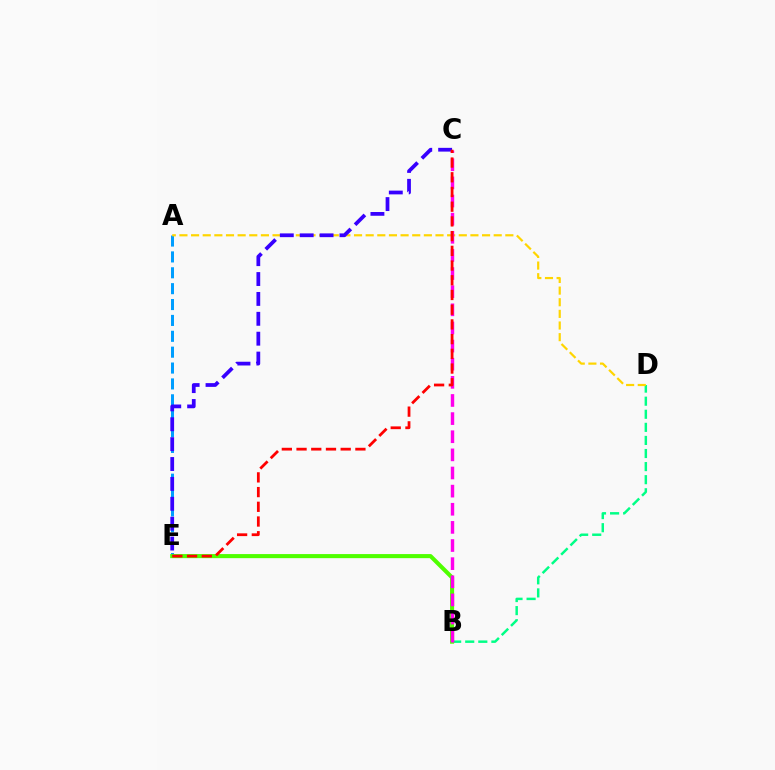{('A', 'E'): [{'color': '#009eff', 'line_style': 'dashed', 'thickness': 2.16}], ('B', 'D'): [{'color': '#00ff86', 'line_style': 'dashed', 'thickness': 1.78}], ('A', 'D'): [{'color': '#ffd500', 'line_style': 'dashed', 'thickness': 1.58}], ('B', 'E'): [{'color': '#4fff00', 'line_style': 'solid', 'thickness': 2.94}], ('C', 'E'): [{'color': '#3700ff', 'line_style': 'dashed', 'thickness': 2.7}, {'color': '#ff0000', 'line_style': 'dashed', 'thickness': 2.0}], ('B', 'C'): [{'color': '#ff00ed', 'line_style': 'dashed', 'thickness': 2.46}]}